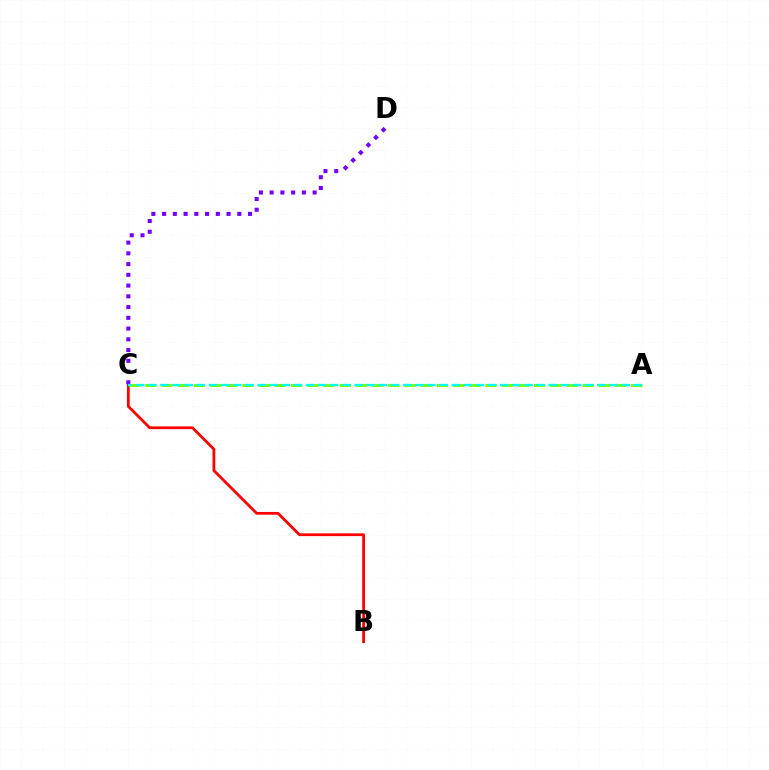{('B', 'C'): [{'color': '#ff0000', 'line_style': 'solid', 'thickness': 1.99}], ('C', 'D'): [{'color': '#7200ff', 'line_style': 'dotted', 'thickness': 2.92}], ('A', 'C'): [{'color': '#84ff00', 'line_style': 'dashed', 'thickness': 2.2}, {'color': '#00fff6', 'line_style': 'dashed', 'thickness': 1.65}]}